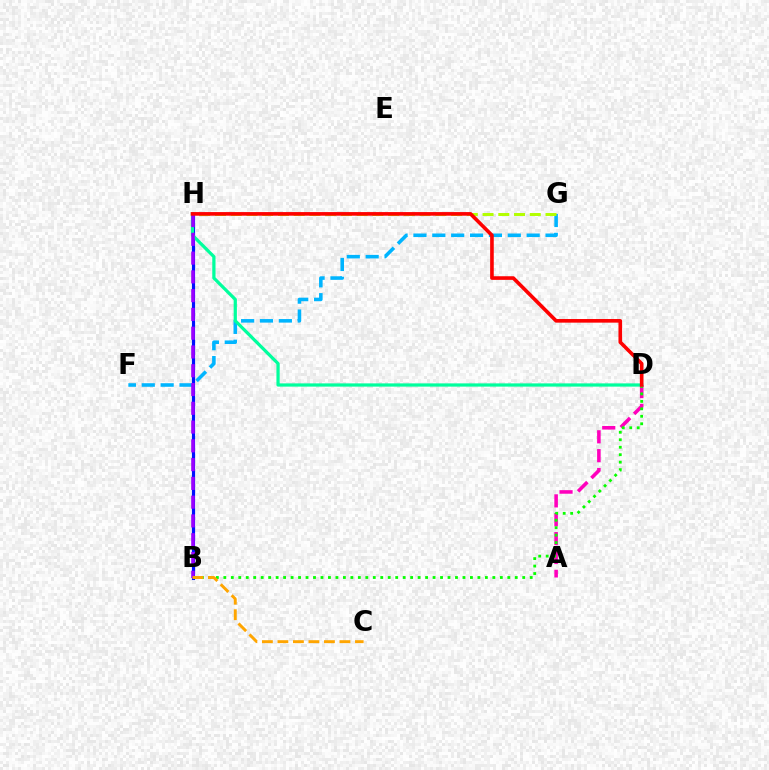{('B', 'H'): [{'color': '#0010ff', 'line_style': 'solid', 'thickness': 2.28}, {'color': '#9b00ff', 'line_style': 'dashed', 'thickness': 2.55}], ('F', 'G'): [{'color': '#00b5ff', 'line_style': 'dashed', 'thickness': 2.56}], ('A', 'D'): [{'color': '#ff00bd', 'line_style': 'dashed', 'thickness': 2.56}], ('G', 'H'): [{'color': '#b3ff00', 'line_style': 'dashed', 'thickness': 2.14}], ('B', 'D'): [{'color': '#08ff00', 'line_style': 'dotted', 'thickness': 2.03}], ('D', 'H'): [{'color': '#00ff9d', 'line_style': 'solid', 'thickness': 2.33}, {'color': '#ff0000', 'line_style': 'solid', 'thickness': 2.61}], ('B', 'C'): [{'color': '#ffa500', 'line_style': 'dashed', 'thickness': 2.11}]}